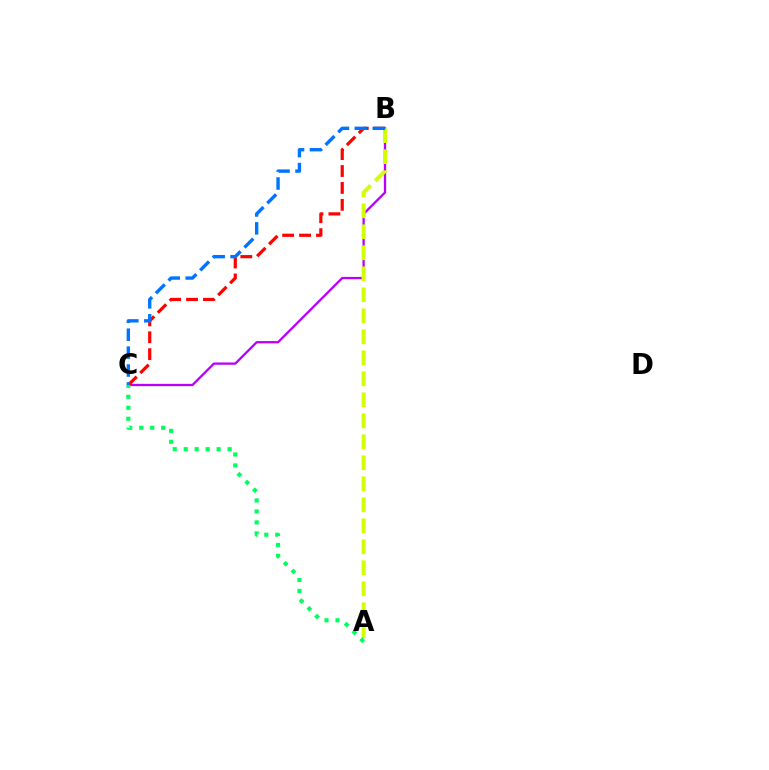{('B', 'C'): [{'color': '#b900ff', 'line_style': 'solid', 'thickness': 1.65}, {'color': '#ff0000', 'line_style': 'dashed', 'thickness': 2.3}, {'color': '#0074ff', 'line_style': 'dashed', 'thickness': 2.43}], ('A', 'B'): [{'color': '#d1ff00', 'line_style': 'dashed', 'thickness': 2.85}], ('A', 'C'): [{'color': '#00ff5c', 'line_style': 'dotted', 'thickness': 2.98}]}